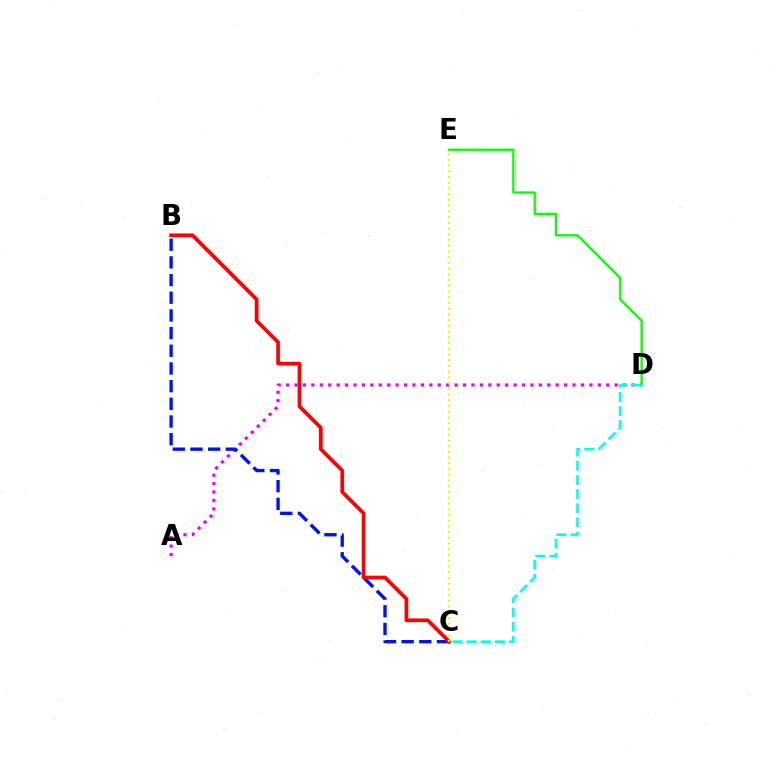{('A', 'D'): [{'color': '#ee00ff', 'line_style': 'dotted', 'thickness': 2.29}], ('D', 'E'): [{'color': '#08ff00', 'line_style': 'solid', 'thickness': 1.65}], ('B', 'C'): [{'color': '#0010ff', 'line_style': 'dashed', 'thickness': 2.4}, {'color': '#ff0000', 'line_style': 'solid', 'thickness': 2.66}], ('C', 'E'): [{'color': '#fcf500', 'line_style': 'dotted', 'thickness': 1.56}], ('C', 'D'): [{'color': '#00fff6', 'line_style': 'dashed', 'thickness': 1.92}]}